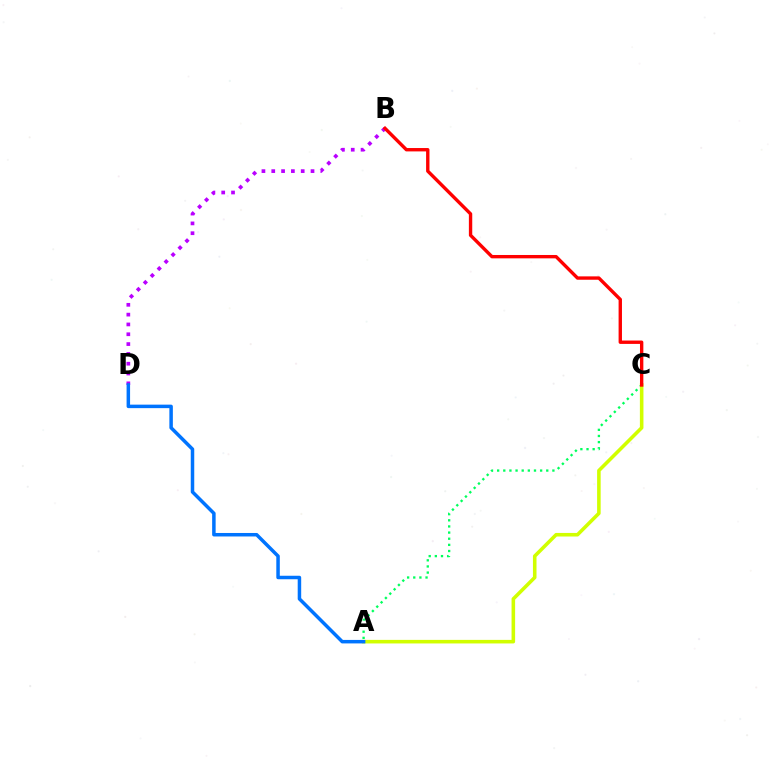{('B', 'D'): [{'color': '#b900ff', 'line_style': 'dotted', 'thickness': 2.67}], ('A', 'C'): [{'color': '#00ff5c', 'line_style': 'dotted', 'thickness': 1.67}, {'color': '#d1ff00', 'line_style': 'solid', 'thickness': 2.57}], ('A', 'D'): [{'color': '#0074ff', 'line_style': 'solid', 'thickness': 2.52}], ('B', 'C'): [{'color': '#ff0000', 'line_style': 'solid', 'thickness': 2.43}]}